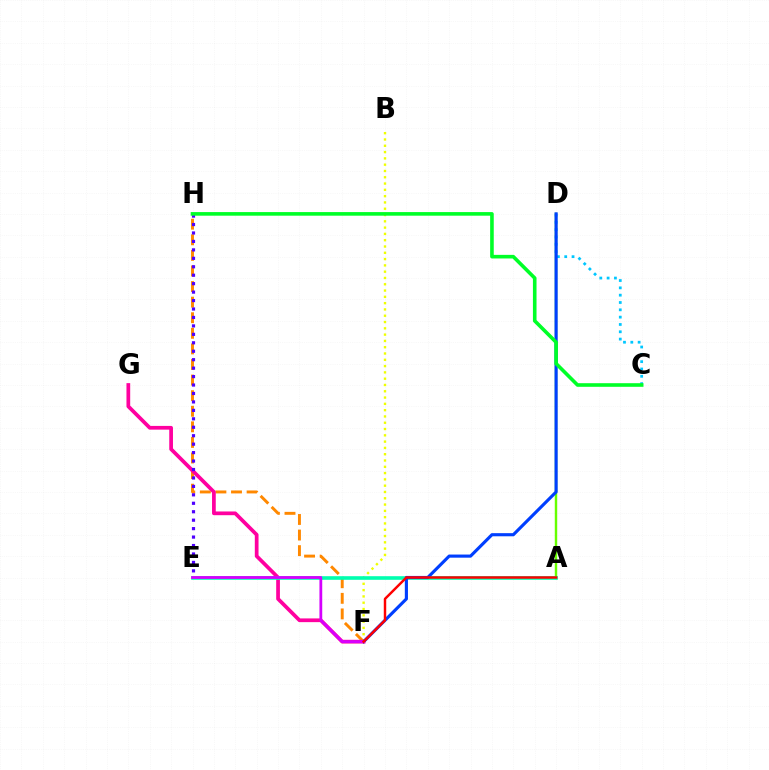{('A', 'D'): [{'color': '#66ff00', 'line_style': 'solid', 'thickness': 1.75}], ('B', 'F'): [{'color': '#eeff00', 'line_style': 'dotted', 'thickness': 1.71}], ('C', 'D'): [{'color': '#00c7ff', 'line_style': 'dotted', 'thickness': 1.99}], ('F', 'H'): [{'color': '#ff8800', 'line_style': 'dashed', 'thickness': 2.12}], ('F', 'G'): [{'color': '#ff00a0', 'line_style': 'solid', 'thickness': 2.68}], ('E', 'H'): [{'color': '#4f00ff', 'line_style': 'dotted', 'thickness': 2.3}], ('A', 'E'): [{'color': '#00ffaf', 'line_style': 'solid', 'thickness': 2.6}], ('D', 'F'): [{'color': '#003fff', 'line_style': 'solid', 'thickness': 2.26}], ('C', 'H'): [{'color': '#00ff27', 'line_style': 'solid', 'thickness': 2.59}], ('E', 'F'): [{'color': '#d600ff', 'line_style': 'solid', 'thickness': 2.01}], ('A', 'F'): [{'color': '#ff0000', 'line_style': 'solid', 'thickness': 1.77}]}